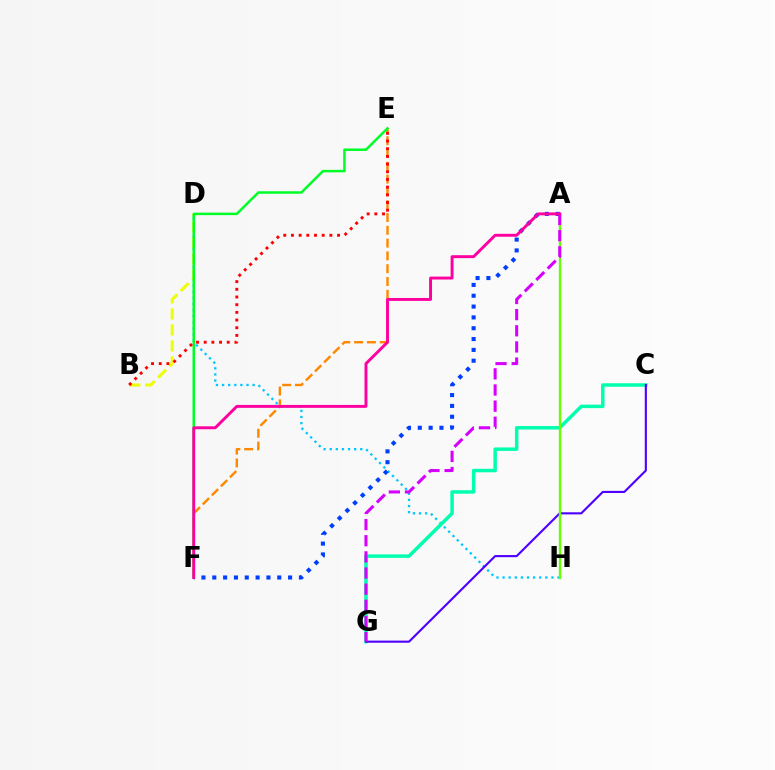{('E', 'F'): [{'color': '#ff8800', 'line_style': 'dashed', 'thickness': 1.74}, {'color': '#00ff27', 'line_style': 'solid', 'thickness': 1.8}], ('D', 'H'): [{'color': '#00c7ff', 'line_style': 'dotted', 'thickness': 1.66}], ('C', 'G'): [{'color': '#00ffaf', 'line_style': 'solid', 'thickness': 2.51}, {'color': '#4f00ff', 'line_style': 'solid', 'thickness': 1.53}], ('B', 'D'): [{'color': '#eeff00', 'line_style': 'dashed', 'thickness': 2.17}], ('A', 'H'): [{'color': '#66ff00', 'line_style': 'solid', 'thickness': 1.7}], ('B', 'E'): [{'color': '#ff0000', 'line_style': 'dotted', 'thickness': 2.09}], ('A', 'F'): [{'color': '#003fff', 'line_style': 'dotted', 'thickness': 2.94}, {'color': '#ff00a0', 'line_style': 'solid', 'thickness': 2.11}], ('A', 'G'): [{'color': '#d600ff', 'line_style': 'dashed', 'thickness': 2.19}]}